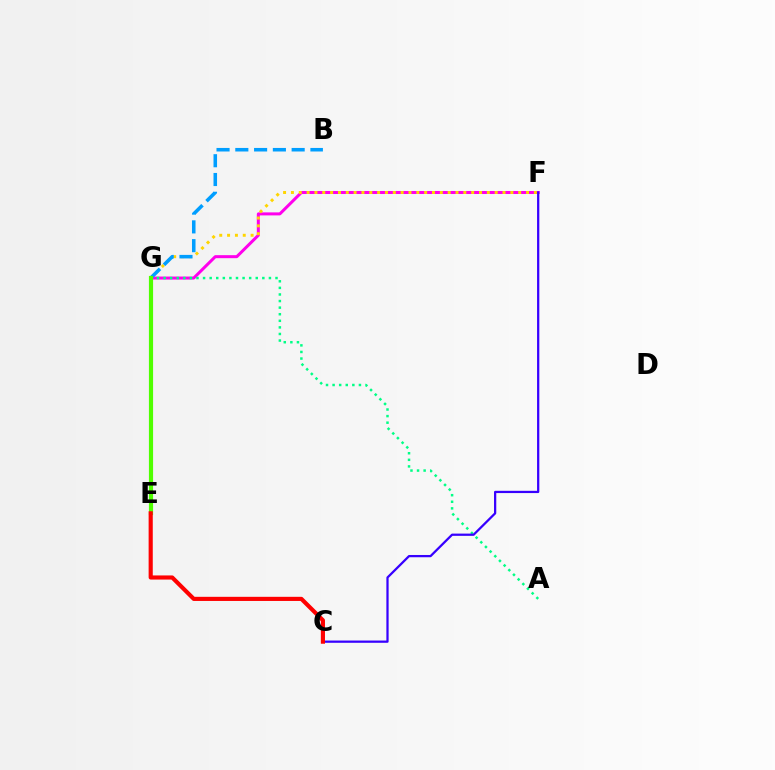{('F', 'G'): [{'color': '#ff00ed', 'line_style': 'solid', 'thickness': 2.17}, {'color': '#ffd500', 'line_style': 'dotted', 'thickness': 2.13}], ('B', 'G'): [{'color': '#009eff', 'line_style': 'dashed', 'thickness': 2.55}], ('A', 'G'): [{'color': '#00ff86', 'line_style': 'dotted', 'thickness': 1.79}], ('C', 'F'): [{'color': '#3700ff', 'line_style': 'solid', 'thickness': 1.62}], ('E', 'G'): [{'color': '#4fff00', 'line_style': 'solid', 'thickness': 3.0}], ('C', 'E'): [{'color': '#ff0000', 'line_style': 'solid', 'thickness': 2.98}]}